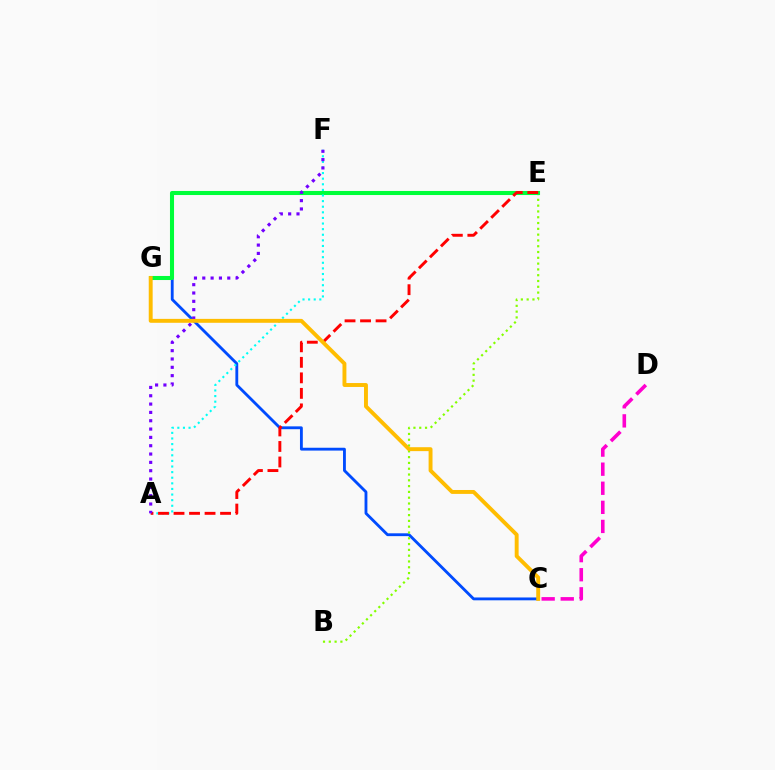{('C', 'G'): [{'color': '#004bff', 'line_style': 'solid', 'thickness': 2.04}, {'color': '#ffbd00', 'line_style': 'solid', 'thickness': 2.82}], ('B', 'E'): [{'color': '#84ff00', 'line_style': 'dotted', 'thickness': 1.57}], ('C', 'D'): [{'color': '#ff00cf', 'line_style': 'dashed', 'thickness': 2.59}], ('E', 'G'): [{'color': '#00ff39', 'line_style': 'solid', 'thickness': 2.93}], ('A', 'F'): [{'color': '#00fff6', 'line_style': 'dotted', 'thickness': 1.52}, {'color': '#7200ff', 'line_style': 'dotted', 'thickness': 2.26}], ('A', 'E'): [{'color': '#ff0000', 'line_style': 'dashed', 'thickness': 2.11}]}